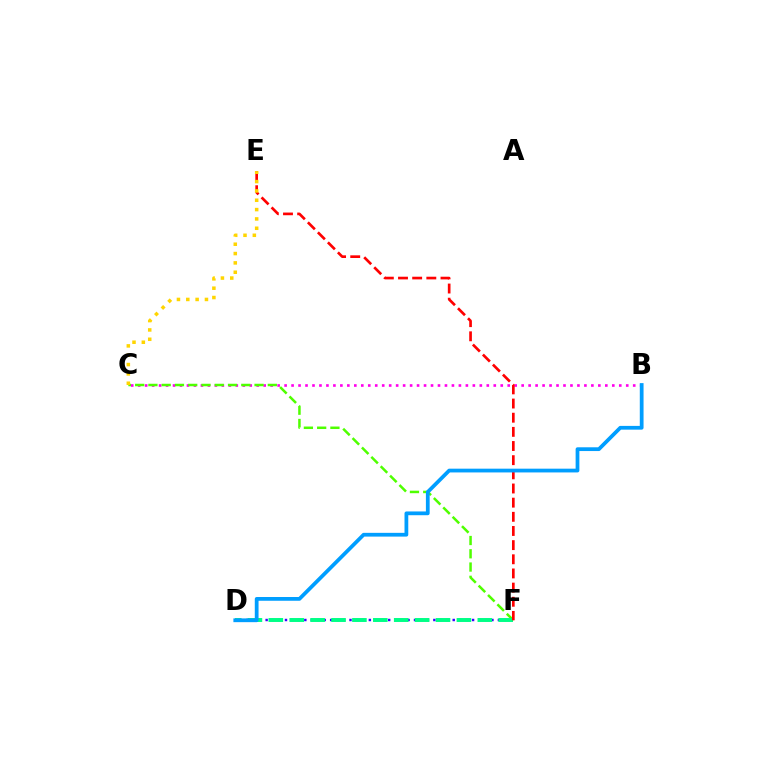{('D', 'F'): [{'color': '#3700ff', 'line_style': 'dotted', 'thickness': 1.75}, {'color': '#00ff86', 'line_style': 'dashed', 'thickness': 2.84}], ('B', 'C'): [{'color': '#ff00ed', 'line_style': 'dotted', 'thickness': 1.89}], ('C', 'F'): [{'color': '#4fff00', 'line_style': 'dashed', 'thickness': 1.8}], ('E', 'F'): [{'color': '#ff0000', 'line_style': 'dashed', 'thickness': 1.92}], ('C', 'E'): [{'color': '#ffd500', 'line_style': 'dotted', 'thickness': 2.54}], ('B', 'D'): [{'color': '#009eff', 'line_style': 'solid', 'thickness': 2.71}]}